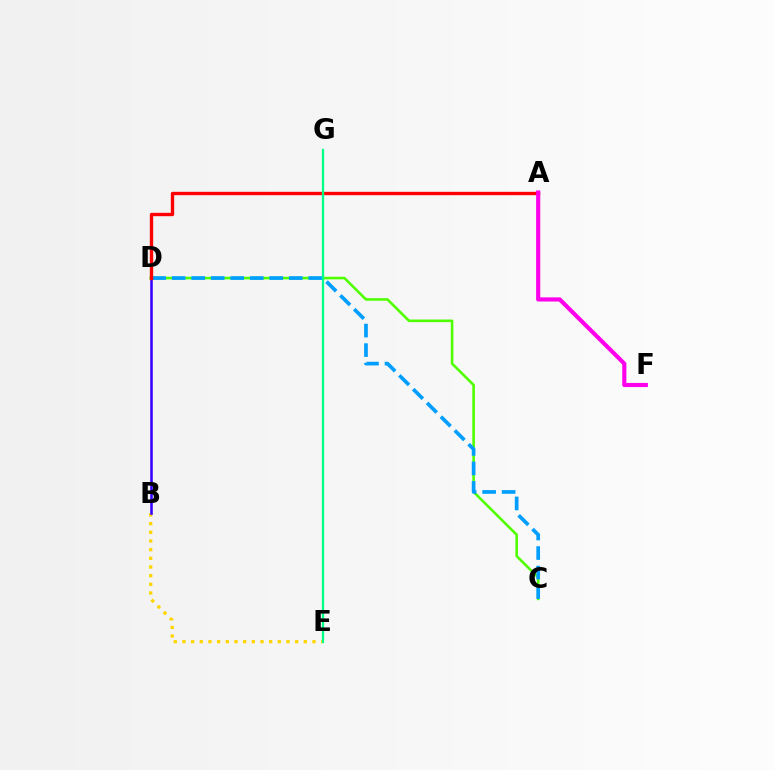{('C', 'D'): [{'color': '#4fff00', 'line_style': 'solid', 'thickness': 1.87}, {'color': '#009eff', 'line_style': 'dashed', 'thickness': 2.65}], ('B', 'E'): [{'color': '#ffd500', 'line_style': 'dotted', 'thickness': 2.36}], ('B', 'D'): [{'color': '#3700ff', 'line_style': 'solid', 'thickness': 1.84}], ('A', 'D'): [{'color': '#ff0000', 'line_style': 'solid', 'thickness': 2.41}], ('A', 'F'): [{'color': '#ff00ed', 'line_style': 'solid', 'thickness': 2.99}], ('E', 'G'): [{'color': '#00ff86', 'line_style': 'solid', 'thickness': 1.66}]}